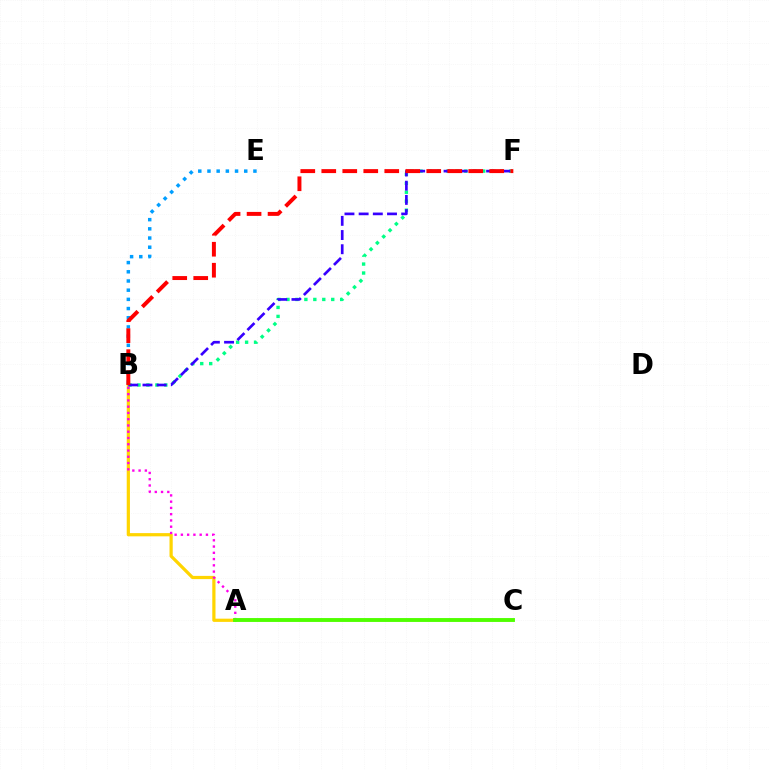{('A', 'B'): [{'color': '#ffd500', 'line_style': 'solid', 'thickness': 2.32}, {'color': '#ff00ed', 'line_style': 'dotted', 'thickness': 1.7}], ('B', 'F'): [{'color': '#00ff86', 'line_style': 'dotted', 'thickness': 2.43}, {'color': '#3700ff', 'line_style': 'dashed', 'thickness': 1.93}, {'color': '#ff0000', 'line_style': 'dashed', 'thickness': 2.85}], ('B', 'E'): [{'color': '#009eff', 'line_style': 'dotted', 'thickness': 2.5}], ('A', 'C'): [{'color': '#4fff00', 'line_style': 'solid', 'thickness': 2.8}]}